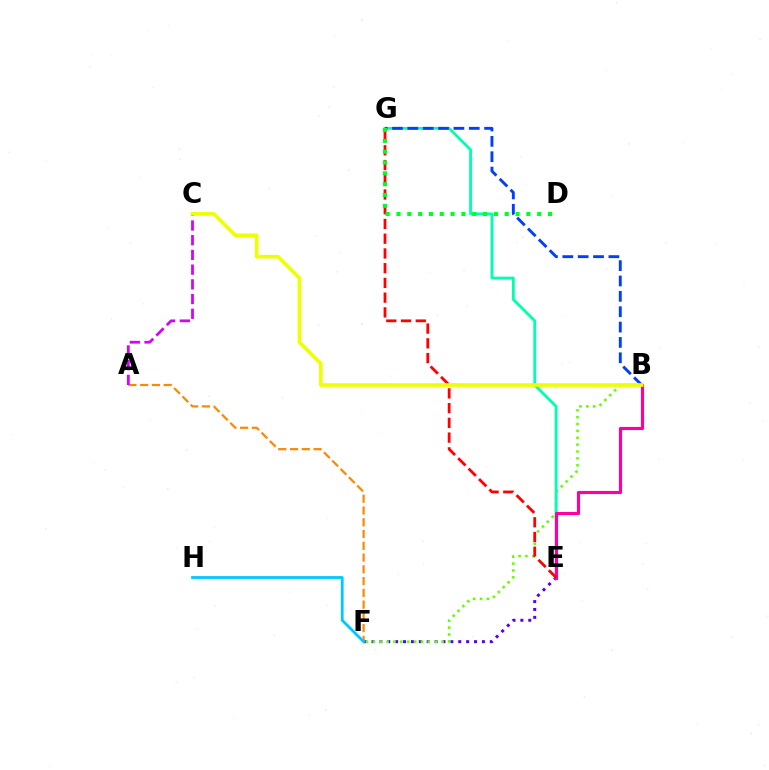{('E', 'F'): [{'color': '#4f00ff', 'line_style': 'dotted', 'thickness': 2.14}], ('B', 'F'): [{'color': '#66ff00', 'line_style': 'dotted', 'thickness': 1.87}], ('A', 'F'): [{'color': '#ff8800', 'line_style': 'dashed', 'thickness': 1.6}], ('E', 'G'): [{'color': '#00ffaf', 'line_style': 'solid', 'thickness': 2.02}, {'color': '#ff0000', 'line_style': 'dashed', 'thickness': 2.0}], ('F', 'H'): [{'color': '#00c7ff', 'line_style': 'solid', 'thickness': 1.99}], ('B', 'G'): [{'color': '#003fff', 'line_style': 'dashed', 'thickness': 2.09}], ('B', 'E'): [{'color': '#ff00a0', 'line_style': 'solid', 'thickness': 2.27}], ('D', 'G'): [{'color': '#00ff27', 'line_style': 'dotted', 'thickness': 2.94}], ('A', 'C'): [{'color': '#d600ff', 'line_style': 'dashed', 'thickness': 2.0}], ('B', 'C'): [{'color': '#eeff00', 'line_style': 'solid', 'thickness': 2.62}]}